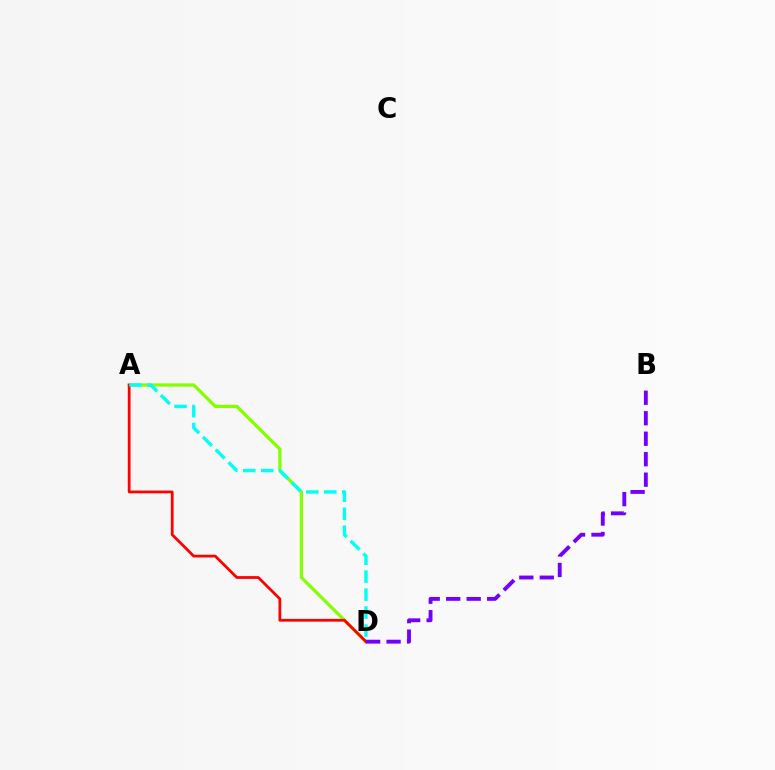{('A', 'D'): [{'color': '#84ff00', 'line_style': 'solid', 'thickness': 2.33}, {'color': '#ff0000', 'line_style': 'solid', 'thickness': 1.99}, {'color': '#00fff6', 'line_style': 'dashed', 'thickness': 2.44}], ('B', 'D'): [{'color': '#7200ff', 'line_style': 'dashed', 'thickness': 2.78}]}